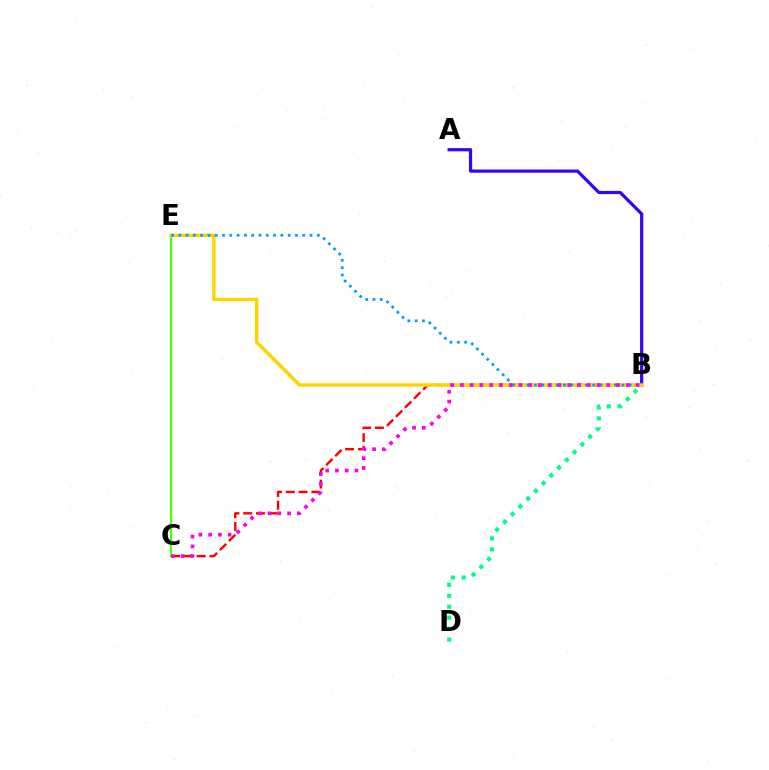{('B', 'D'): [{'color': '#00ff86', 'line_style': 'dotted', 'thickness': 2.98}], ('C', 'E'): [{'color': '#4fff00', 'line_style': 'solid', 'thickness': 1.62}], ('A', 'B'): [{'color': '#3700ff', 'line_style': 'solid', 'thickness': 2.3}], ('B', 'C'): [{'color': '#ff0000', 'line_style': 'dashed', 'thickness': 1.74}, {'color': '#ff00ed', 'line_style': 'dotted', 'thickness': 2.65}], ('B', 'E'): [{'color': '#ffd500', 'line_style': 'solid', 'thickness': 2.48}, {'color': '#009eff', 'line_style': 'dotted', 'thickness': 1.98}]}